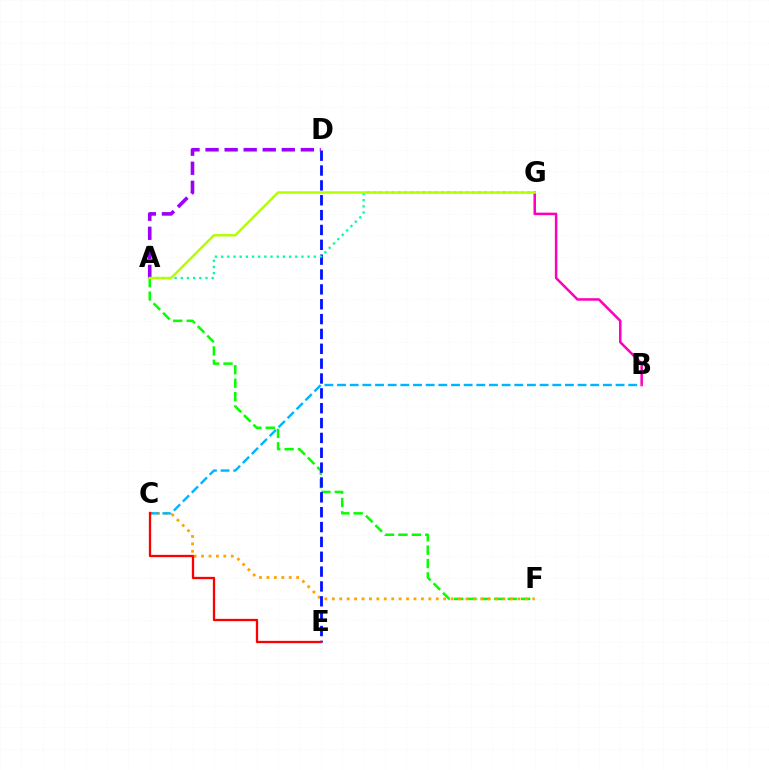{('A', 'F'): [{'color': '#08ff00', 'line_style': 'dashed', 'thickness': 1.82}], ('B', 'G'): [{'color': '#ff00bd', 'line_style': 'solid', 'thickness': 1.82}], ('C', 'F'): [{'color': '#ffa500', 'line_style': 'dotted', 'thickness': 2.02}], ('B', 'C'): [{'color': '#00b5ff', 'line_style': 'dashed', 'thickness': 1.72}], ('D', 'E'): [{'color': '#0010ff', 'line_style': 'dashed', 'thickness': 2.02}], ('A', 'D'): [{'color': '#9b00ff', 'line_style': 'dashed', 'thickness': 2.59}], ('C', 'E'): [{'color': '#ff0000', 'line_style': 'solid', 'thickness': 1.65}], ('A', 'G'): [{'color': '#00ff9d', 'line_style': 'dotted', 'thickness': 1.68}, {'color': '#b3ff00', 'line_style': 'solid', 'thickness': 1.77}]}